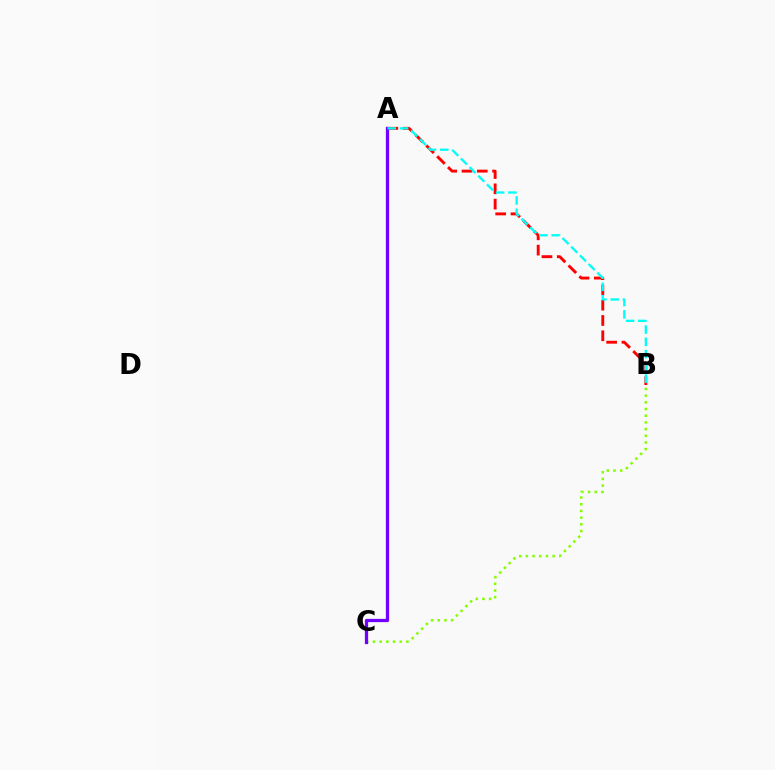{('A', 'B'): [{'color': '#ff0000', 'line_style': 'dashed', 'thickness': 2.08}, {'color': '#00fff6', 'line_style': 'dashed', 'thickness': 1.66}], ('B', 'C'): [{'color': '#84ff00', 'line_style': 'dotted', 'thickness': 1.82}], ('A', 'C'): [{'color': '#7200ff', 'line_style': 'solid', 'thickness': 2.36}]}